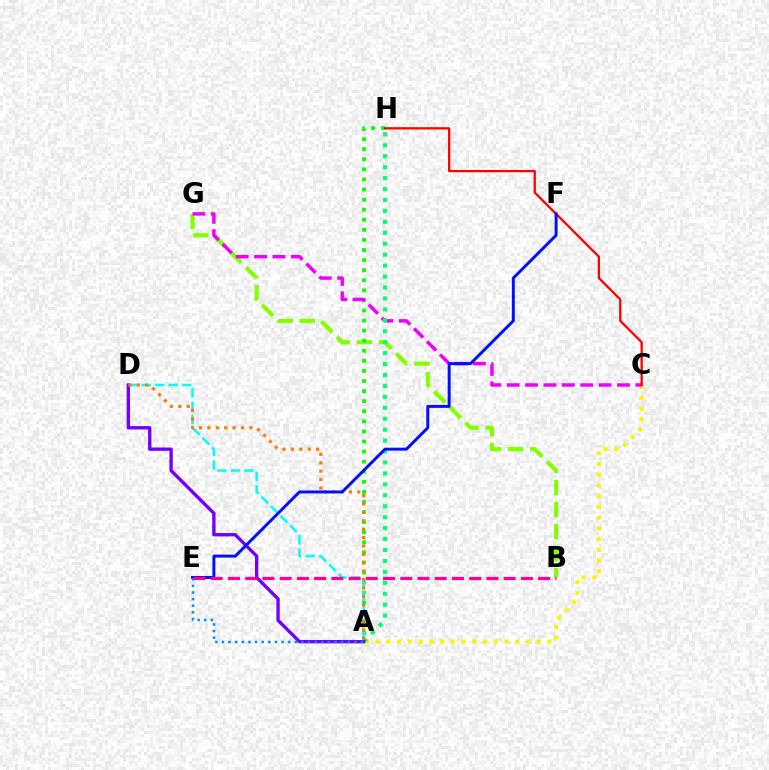{('B', 'G'): [{'color': '#84ff00', 'line_style': 'dashed', 'thickness': 3.0}], ('A', 'H'): [{'color': '#08ff00', 'line_style': 'dotted', 'thickness': 2.74}, {'color': '#00ff74', 'line_style': 'dotted', 'thickness': 2.97}], ('A', 'C'): [{'color': '#fcf500', 'line_style': 'dotted', 'thickness': 2.92}], ('C', 'G'): [{'color': '#ee00ff', 'line_style': 'dashed', 'thickness': 2.5}], ('C', 'H'): [{'color': '#ff0000', 'line_style': 'solid', 'thickness': 1.65}], ('A', 'D'): [{'color': '#00fff6', 'line_style': 'dashed', 'thickness': 1.84}, {'color': '#7200ff', 'line_style': 'solid', 'thickness': 2.4}, {'color': '#ff7c00', 'line_style': 'dotted', 'thickness': 2.28}], ('E', 'F'): [{'color': '#0010ff', 'line_style': 'solid', 'thickness': 2.14}], ('A', 'E'): [{'color': '#008cff', 'line_style': 'dotted', 'thickness': 1.8}], ('B', 'E'): [{'color': '#ff0094', 'line_style': 'dashed', 'thickness': 2.34}]}